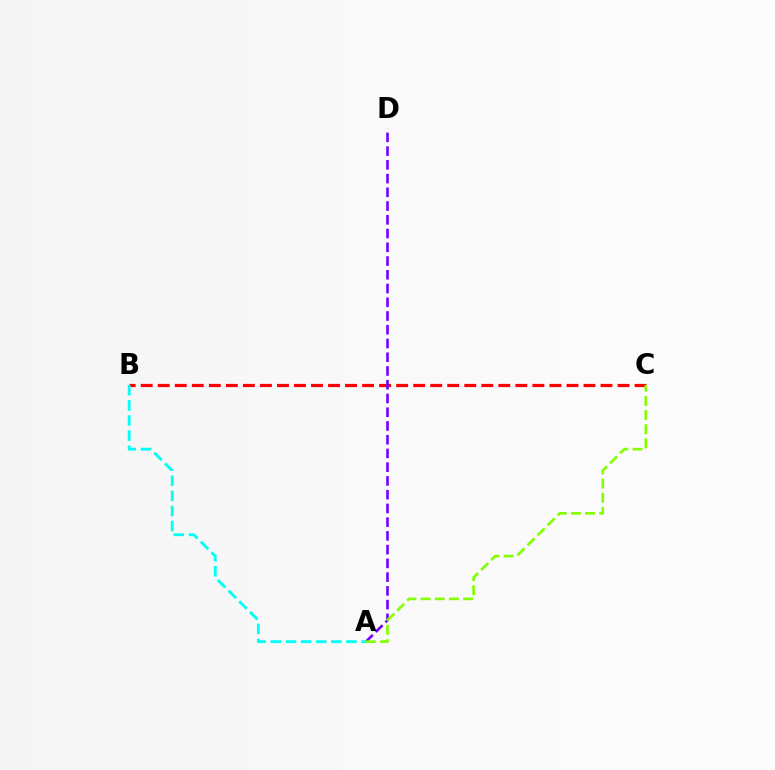{('B', 'C'): [{'color': '#ff0000', 'line_style': 'dashed', 'thickness': 2.31}], ('A', 'D'): [{'color': '#7200ff', 'line_style': 'dashed', 'thickness': 1.87}], ('A', 'B'): [{'color': '#00fff6', 'line_style': 'dashed', 'thickness': 2.05}], ('A', 'C'): [{'color': '#84ff00', 'line_style': 'dashed', 'thickness': 1.92}]}